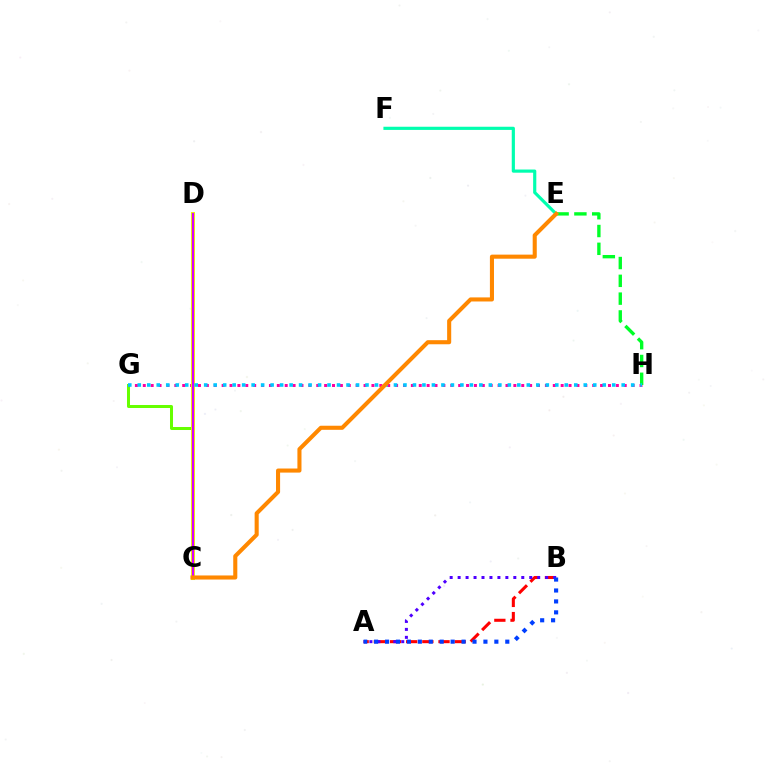{('C', 'G'): [{'color': '#66ff00', 'line_style': 'solid', 'thickness': 2.17}], ('G', 'H'): [{'color': '#ff00a0', 'line_style': 'dotted', 'thickness': 2.14}, {'color': '#00c7ff', 'line_style': 'dotted', 'thickness': 2.58}], ('E', 'F'): [{'color': '#00ffaf', 'line_style': 'solid', 'thickness': 2.28}], ('E', 'H'): [{'color': '#00ff27', 'line_style': 'dashed', 'thickness': 2.42}], ('C', 'D'): [{'color': '#eeff00', 'line_style': 'solid', 'thickness': 2.89}, {'color': '#d600ff', 'line_style': 'solid', 'thickness': 1.6}], ('A', 'B'): [{'color': '#ff0000', 'line_style': 'dashed', 'thickness': 2.2}, {'color': '#4f00ff', 'line_style': 'dotted', 'thickness': 2.16}, {'color': '#003fff', 'line_style': 'dotted', 'thickness': 2.97}], ('C', 'E'): [{'color': '#ff8800', 'line_style': 'solid', 'thickness': 2.94}]}